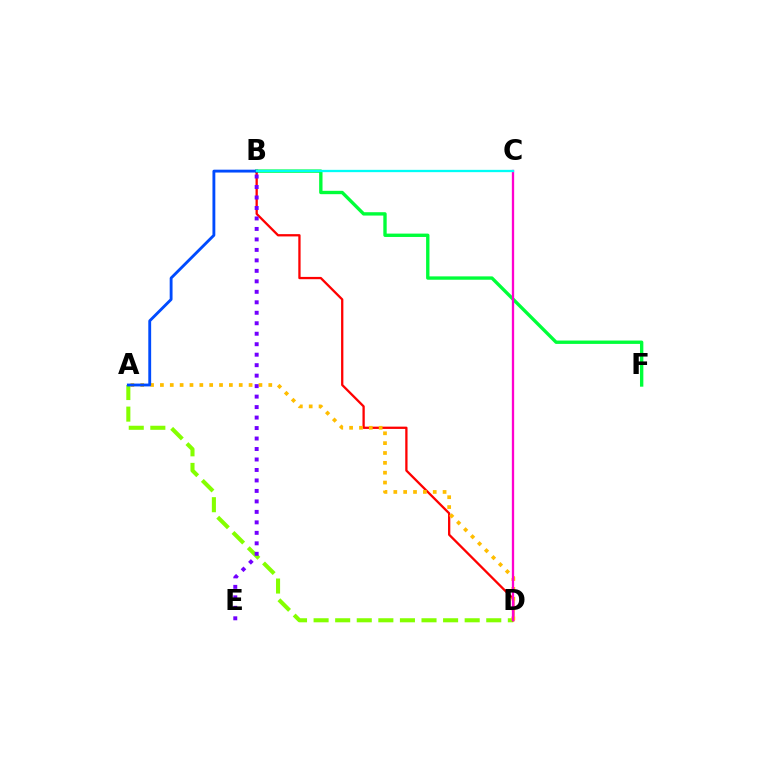{('A', 'D'): [{'color': '#84ff00', 'line_style': 'dashed', 'thickness': 2.93}, {'color': '#ffbd00', 'line_style': 'dotted', 'thickness': 2.68}], ('B', 'F'): [{'color': '#00ff39', 'line_style': 'solid', 'thickness': 2.42}], ('B', 'D'): [{'color': '#ff0000', 'line_style': 'solid', 'thickness': 1.65}], ('C', 'D'): [{'color': '#ff00cf', 'line_style': 'solid', 'thickness': 1.66}], ('A', 'B'): [{'color': '#004bff', 'line_style': 'solid', 'thickness': 2.05}], ('B', 'E'): [{'color': '#7200ff', 'line_style': 'dotted', 'thickness': 2.85}], ('B', 'C'): [{'color': '#00fff6', 'line_style': 'solid', 'thickness': 1.66}]}